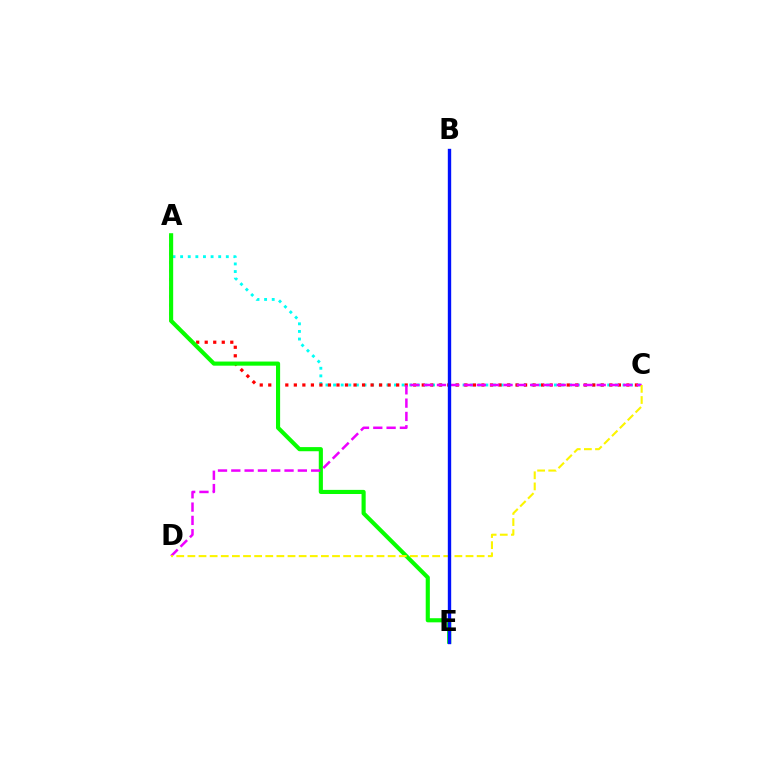{('A', 'C'): [{'color': '#00fff6', 'line_style': 'dotted', 'thickness': 2.07}, {'color': '#ff0000', 'line_style': 'dotted', 'thickness': 2.32}], ('A', 'E'): [{'color': '#08ff00', 'line_style': 'solid', 'thickness': 2.97}], ('C', 'D'): [{'color': '#ee00ff', 'line_style': 'dashed', 'thickness': 1.81}, {'color': '#fcf500', 'line_style': 'dashed', 'thickness': 1.51}], ('B', 'E'): [{'color': '#0010ff', 'line_style': 'solid', 'thickness': 2.42}]}